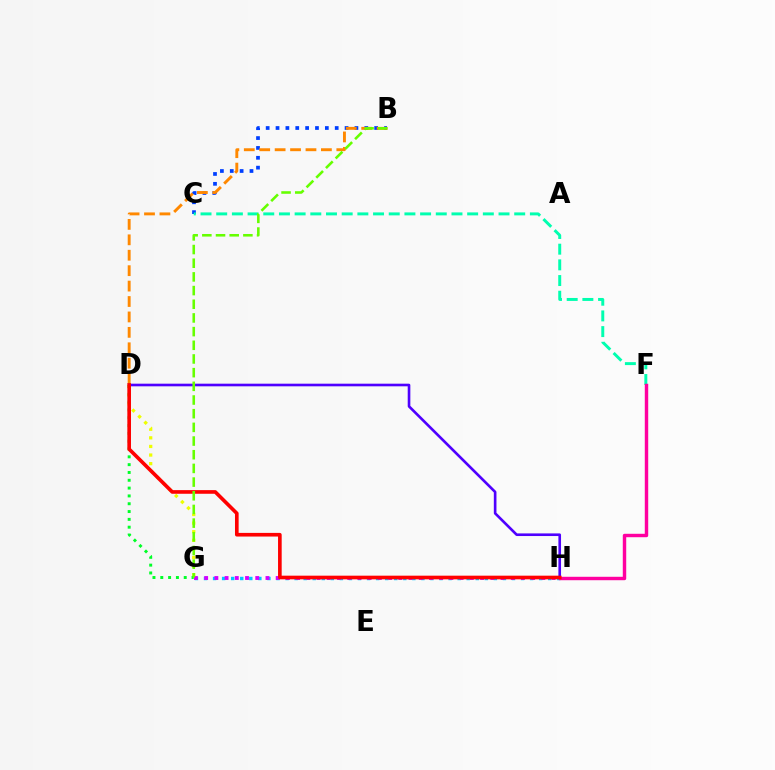{('D', 'G'): [{'color': '#eeff00', 'line_style': 'dotted', 'thickness': 2.34}, {'color': '#00ff27', 'line_style': 'dotted', 'thickness': 2.12}], ('B', 'C'): [{'color': '#003fff', 'line_style': 'dotted', 'thickness': 2.68}], ('G', 'H'): [{'color': '#00c7ff', 'line_style': 'dotted', 'thickness': 2.46}, {'color': '#d600ff', 'line_style': 'dotted', 'thickness': 2.78}], ('B', 'D'): [{'color': '#ff8800', 'line_style': 'dashed', 'thickness': 2.1}], ('C', 'F'): [{'color': '#00ffaf', 'line_style': 'dashed', 'thickness': 2.13}], ('D', 'H'): [{'color': '#4f00ff', 'line_style': 'solid', 'thickness': 1.9}, {'color': '#ff0000', 'line_style': 'solid', 'thickness': 2.63}], ('F', 'H'): [{'color': '#ff00a0', 'line_style': 'solid', 'thickness': 2.46}], ('B', 'G'): [{'color': '#66ff00', 'line_style': 'dashed', 'thickness': 1.86}]}